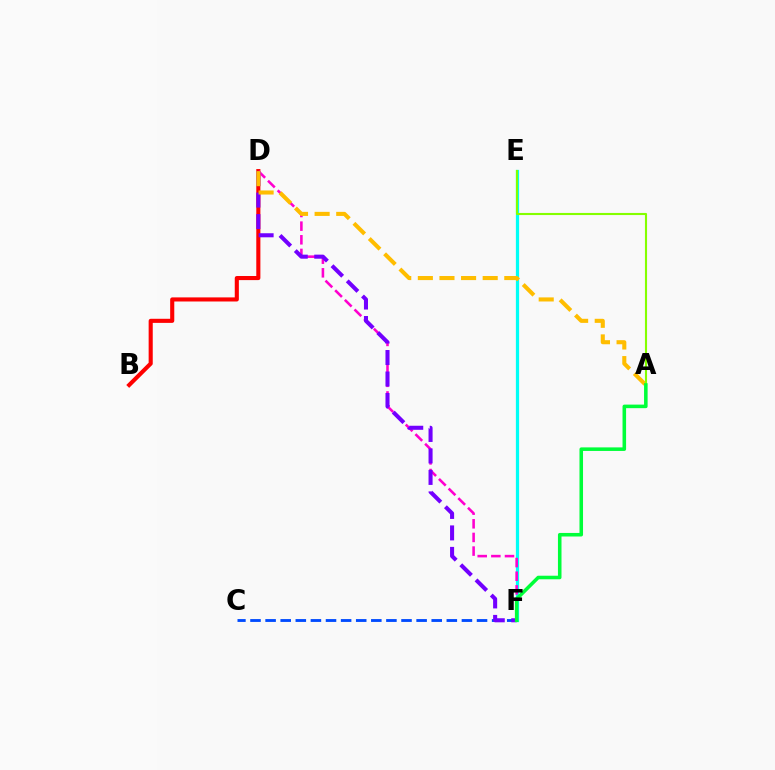{('B', 'D'): [{'color': '#ff0000', 'line_style': 'solid', 'thickness': 2.95}], ('E', 'F'): [{'color': '#00fff6', 'line_style': 'solid', 'thickness': 2.33}], ('D', 'F'): [{'color': '#ff00cf', 'line_style': 'dashed', 'thickness': 1.85}, {'color': '#7200ff', 'line_style': 'dashed', 'thickness': 2.92}], ('C', 'F'): [{'color': '#004bff', 'line_style': 'dashed', 'thickness': 2.05}], ('A', 'D'): [{'color': '#ffbd00', 'line_style': 'dashed', 'thickness': 2.94}], ('A', 'E'): [{'color': '#84ff00', 'line_style': 'solid', 'thickness': 1.52}], ('A', 'F'): [{'color': '#00ff39', 'line_style': 'solid', 'thickness': 2.56}]}